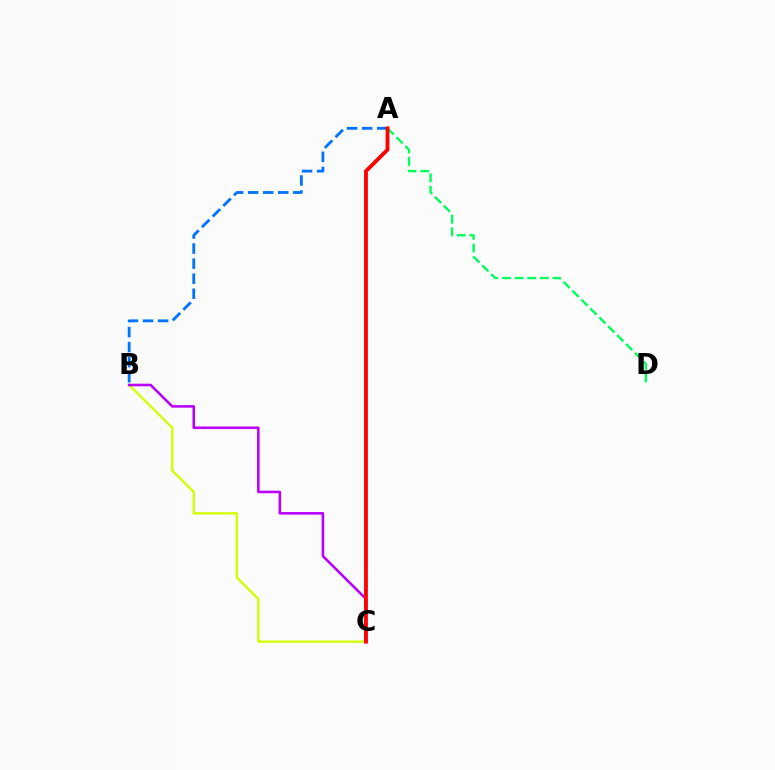{('A', 'D'): [{'color': '#00ff5c', 'line_style': 'dashed', 'thickness': 1.71}], ('B', 'C'): [{'color': '#d1ff00', 'line_style': 'solid', 'thickness': 1.67}, {'color': '#b900ff', 'line_style': 'solid', 'thickness': 1.85}], ('A', 'B'): [{'color': '#0074ff', 'line_style': 'dashed', 'thickness': 2.05}], ('A', 'C'): [{'color': '#ff0000', 'line_style': 'solid', 'thickness': 2.75}]}